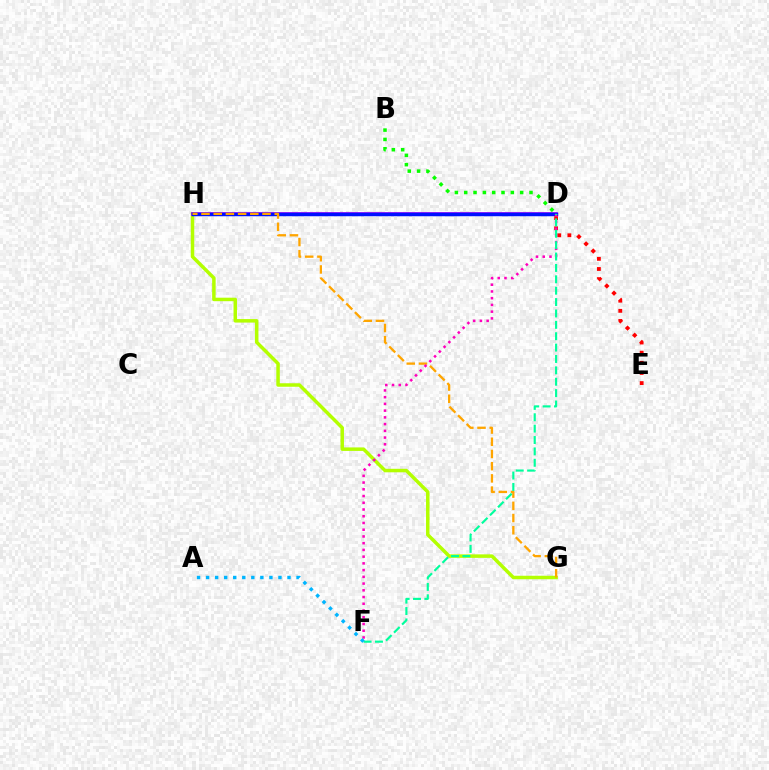{('G', 'H'): [{'color': '#b3ff00', 'line_style': 'solid', 'thickness': 2.52}, {'color': '#ffa500', 'line_style': 'dashed', 'thickness': 1.66}], ('D', 'H'): [{'color': '#9b00ff', 'line_style': 'solid', 'thickness': 2.65}, {'color': '#0010ff', 'line_style': 'solid', 'thickness': 2.5}], ('B', 'D'): [{'color': '#08ff00', 'line_style': 'dotted', 'thickness': 2.53}], ('D', 'E'): [{'color': '#ff0000', 'line_style': 'dotted', 'thickness': 2.75}], ('D', 'F'): [{'color': '#ff00bd', 'line_style': 'dotted', 'thickness': 1.83}, {'color': '#00ff9d', 'line_style': 'dashed', 'thickness': 1.55}], ('A', 'F'): [{'color': '#00b5ff', 'line_style': 'dotted', 'thickness': 2.46}]}